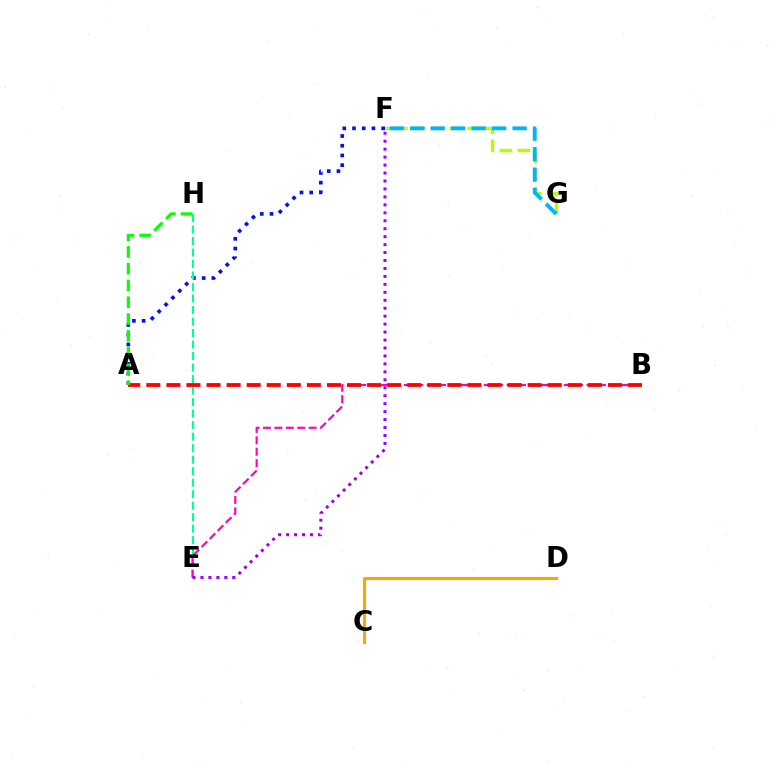{('A', 'F'): [{'color': '#0010ff', 'line_style': 'dotted', 'thickness': 2.64}], ('E', 'H'): [{'color': '#00ff9d', 'line_style': 'dashed', 'thickness': 1.56}], ('B', 'E'): [{'color': '#ff00bd', 'line_style': 'dashed', 'thickness': 1.55}], ('A', 'B'): [{'color': '#ff0000', 'line_style': 'dashed', 'thickness': 2.73}], ('F', 'G'): [{'color': '#b3ff00', 'line_style': 'dashed', 'thickness': 2.45}, {'color': '#00b5ff', 'line_style': 'dashed', 'thickness': 2.78}], ('A', 'H'): [{'color': '#08ff00', 'line_style': 'dashed', 'thickness': 2.28}], ('C', 'D'): [{'color': '#ffa500', 'line_style': 'solid', 'thickness': 2.23}], ('E', 'F'): [{'color': '#9b00ff', 'line_style': 'dotted', 'thickness': 2.16}]}